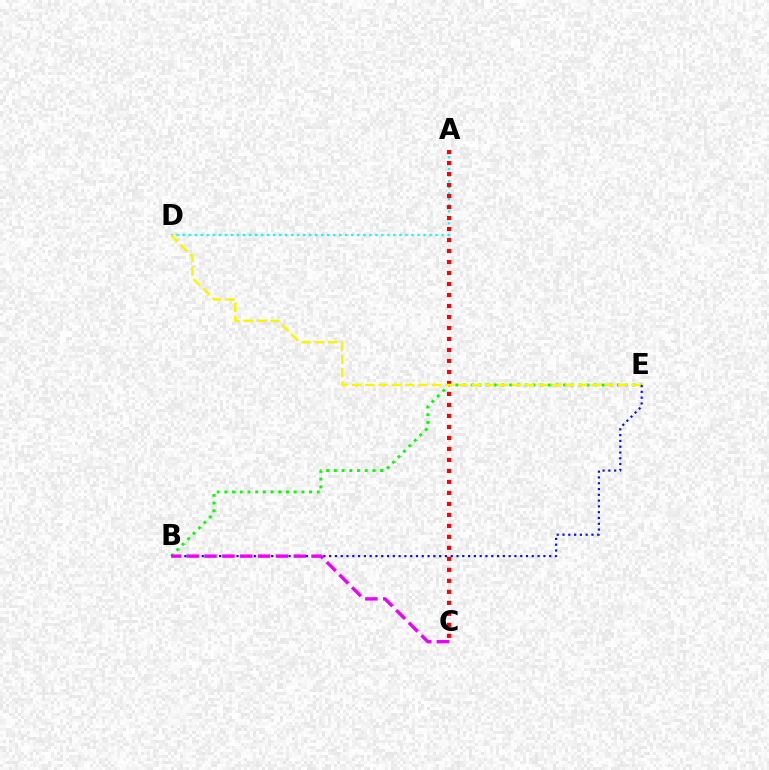{('B', 'E'): [{'color': '#08ff00', 'line_style': 'dotted', 'thickness': 2.09}, {'color': '#0010ff', 'line_style': 'dotted', 'thickness': 1.57}], ('A', 'D'): [{'color': '#00fff6', 'line_style': 'dotted', 'thickness': 1.64}], ('A', 'C'): [{'color': '#ff0000', 'line_style': 'dotted', 'thickness': 2.99}], ('D', 'E'): [{'color': '#fcf500', 'line_style': 'dashed', 'thickness': 1.81}], ('B', 'C'): [{'color': '#ee00ff', 'line_style': 'dashed', 'thickness': 2.43}]}